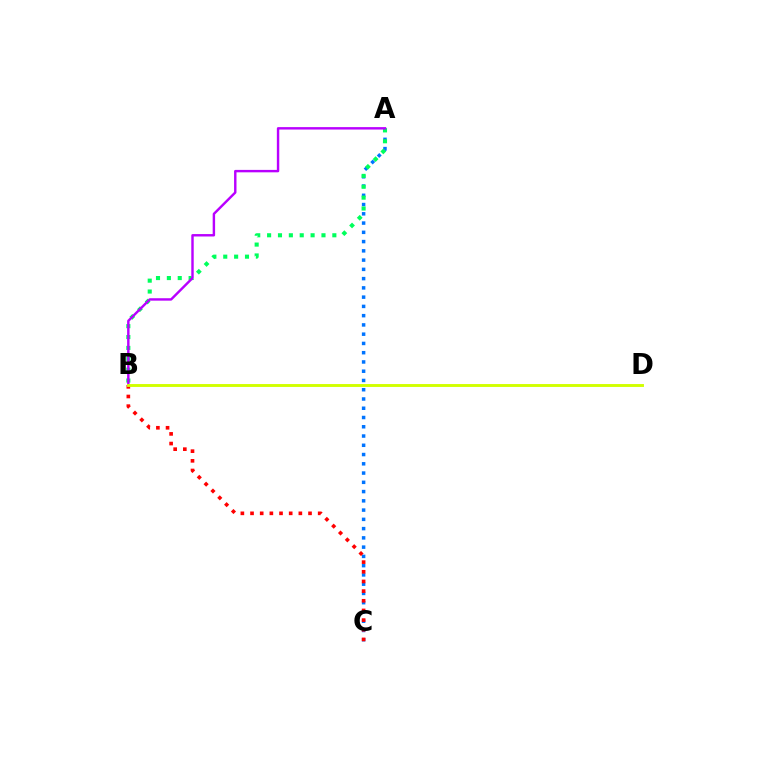{('A', 'C'): [{'color': '#0074ff', 'line_style': 'dotted', 'thickness': 2.52}], ('A', 'B'): [{'color': '#00ff5c', 'line_style': 'dotted', 'thickness': 2.95}, {'color': '#b900ff', 'line_style': 'solid', 'thickness': 1.74}], ('B', 'C'): [{'color': '#ff0000', 'line_style': 'dotted', 'thickness': 2.63}], ('B', 'D'): [{'color': '#d1ff00', 'line_style': 'solid', 'thickness': 2.09}]}